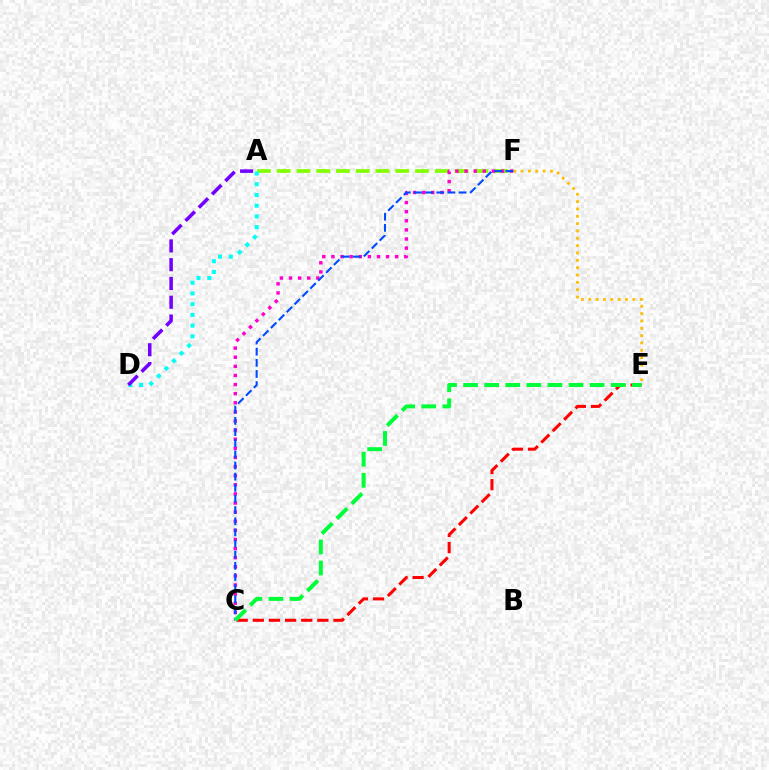{('C', 'E'): [{'color': '#ff0000', 'line_style': 'dashed', 'thickness': 2.19}, {'color': '#00ff39', 'line_style': 'dashed', 'thickness': 2.86}], ('A', 'F'): [{'color': '#84ff00', 'line_style': 'dashed', 'thickness': 2.68}], ('C', 'F'): [{'color': '#ff00cf', 'line_style': 'dotted', 'thickness': 2.48}, {'color': '#004bff', 'line_style': 'dashed', 'thickness': 1.51}], ('A', 'D'): [{'color': '#00fff6', 'line_style': 'dotted', 'thickness': 2.91}, {'color': '#7200ff', 'line_style': 'dashed', 'thickness': 2.55}], ('E', 'F'): [{'color': '#ffbd00', 'line_style': 'dotted', 'thickness': 1.99}]}